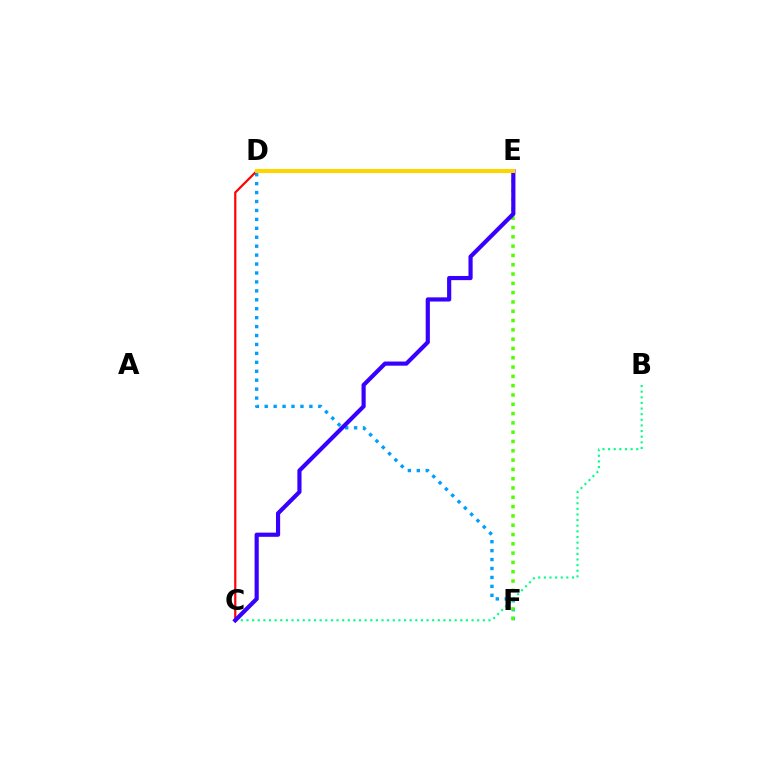{('D', 'F'): [{'color': '#009eff', 'line_style': 'dotted', 'thickness': 2.43}], ('E', 'F'): [{'color': '#4fff00', 'line_style': 'dotted', 'thickness': 2.53}], ('D', 'E'): [{'color': '#ff00ed', 'line_style': 'dashed', 'thickness': 1.86}, {'color': '#ffd500', 'line_style': 'solid', 'thickness': 2.92}], ('B', 'C'): [{'color': '#00ff86', 'line_style': 'dotted', 'thickness': 1.53}], ('C', 'D'): [{'color': '#ff0000', 'line_style': 'solid', 'thickness': 1.59}], ('C', 'E'): [{'color': '#3700ff', 'line_style': 'solid', 'thickness': 3.0}]}